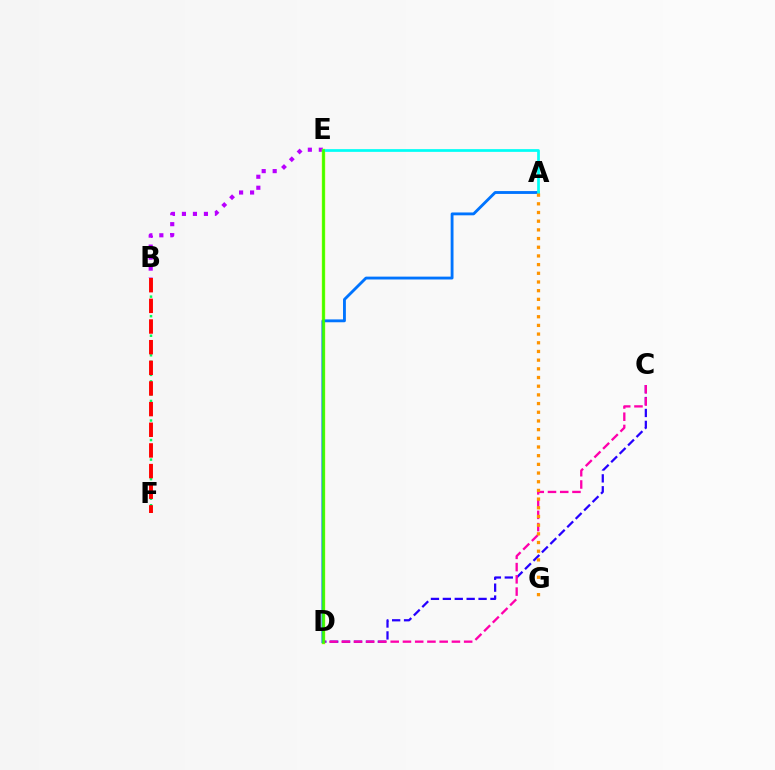{('B', 'E'): [{'color': '#b900ff', 'line_style': 'dotted', 'thickness': 2.99}], ('B', 'F'): [{'color': '#00ff5c', 'line_style': 'dotted', 'thickness': 1.77}, {'color': '#ff0000', 'line_style': 'dashed', 'thickness': 2.81}], ('C', 'D'): [{'color': '#2500ff', 'line_style': 'dashed', 'thickness': 1.62}, {'color': '#ff00ac', 'line_style': 'dashed', 'thickness': 1.66}], ('D', 'E'): [{'color': '#d1ff00', 'line_style': 'solid', 'thickness': 2.5}, {'color': '#3dff00', 'line_style': 'solid', 'thickness': 1.87}], ('A', 'D'): [{'color': '#0074ff', 'line_style': 'solid', 'thickness': 2.05}], ('A', 'E'): [{'color': '#00fff6', 'line_style': 'solid', 'thickness': 1.96}], ('A', 'G'): [{'color': '#ff9400', 'line_style': 'dotted', 'thickness': 2.36}]}